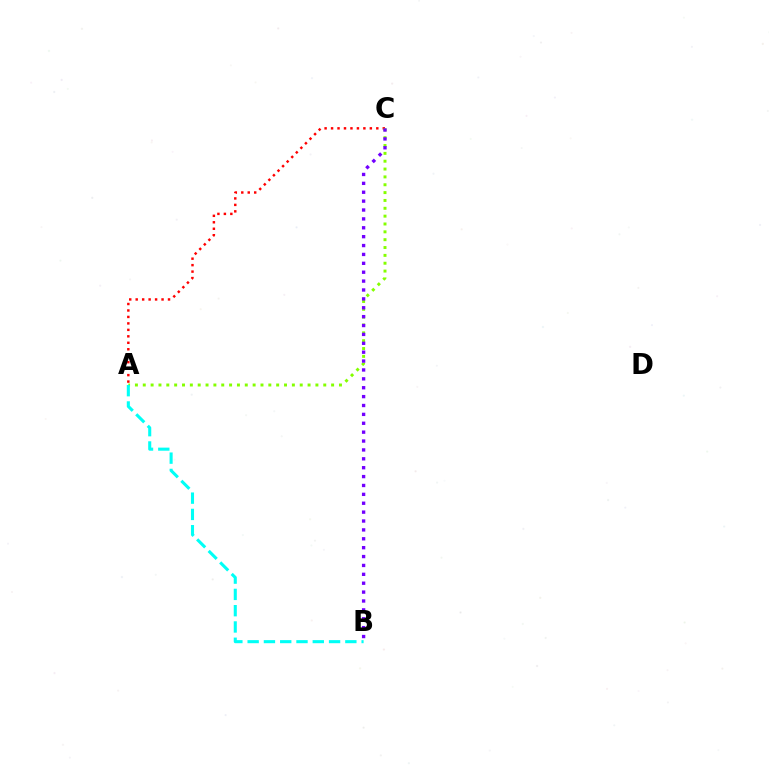{('A', 'C'): [{'color': '#ff0000', 'line_style': 'dotted', 'thickness': 1.76}, {'color': '#84ff00', 'line_style': 'dotted', 'thickness': 2.13}], ('A', 'B'): [{'color': '#00fff6', 'line_style': 'dashed', 'thickness': 2.21}], ('B', 'C'): [{'color': '#7200ff', 'line_style': 'dotted', 'thickness': 2.41}]}